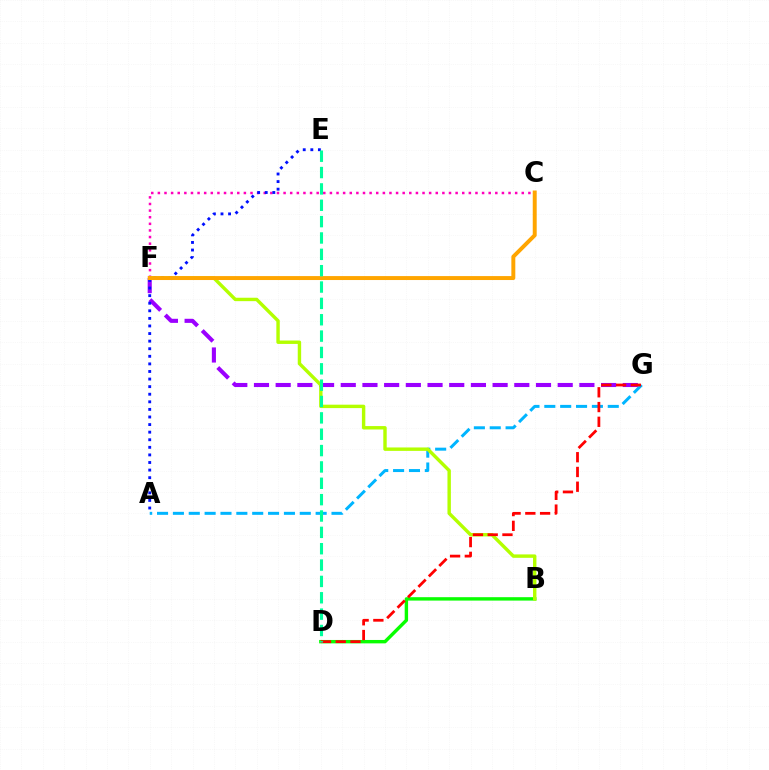{('C', 'F'): [{'color': '#ff00bd', 'line_style': 'dotted', 'thickness': 1.8}, {'color': '#ffa500', 'line_style': 'solid', 'thickness': 2.85}], ('B', 'D'): [{'color': '#08ff00', 'line_style': 'solid', 'thickness': 2.45}], ('A', 'G'): [{'color': '#00b5ff', 'line_style': 'dashed', 'thickness': 2.15}], ('F', 'G'): [{'color': '#9b00ff', 'line_style': 'dashed', 'thickness': 2.95}], ('B', 'F'): [{'color': '#b3ff00', 'line_style': 'solid', 'thickness': 2.46}], ('A', 'E'): [{'color': '#0010ff', 'line_style': 'dotted', 'thickness': 2.06}], ('D', 'G'): [{'color': '#ff0000', 'line_style': 'dashed', 'thickness': 2.0}], ('D', 'E'): [{'color': '#00ff9d', 'line_style': 'dashed', 'thickness': 2.22}]}